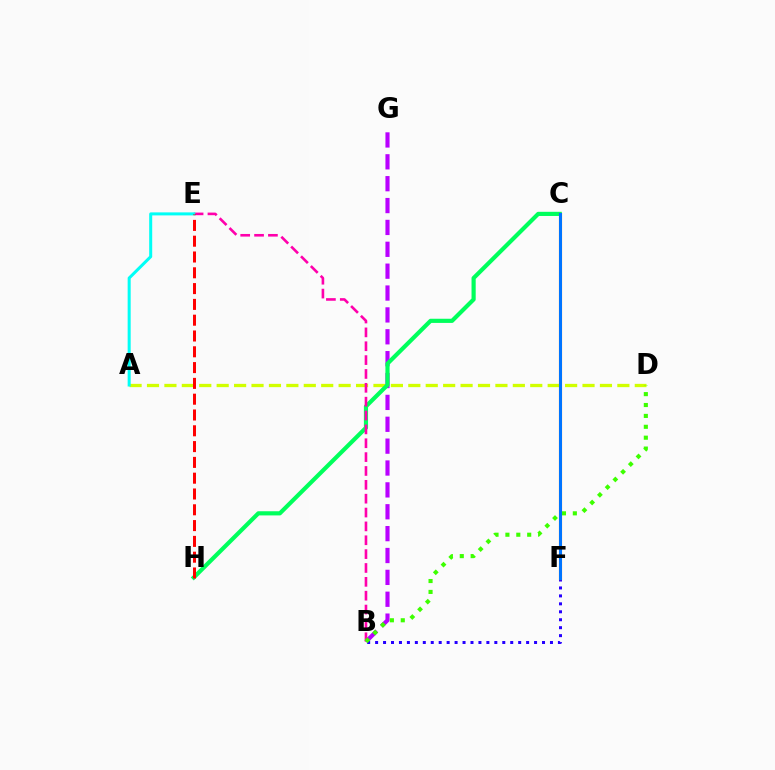{('A', 'D'): [{'color': '#d1ff00', 'line_style': 'dashed', 'thickness': 2.37}], ('B', 'G'): [{'color': '#b900ff', 'line_style': 'dashed', 'thickness': 2.97}], ('B', 'F'): [{'color': '#2500ff', 'line_style': 'dotted', 'thickness': 2.16}], ('C', 'H'): [{'color': '#00ff5c', 'line_style': 'solid', 'thickness': 3.0}], ('B', 'E'): [{'color': '#ff00ac', 'line_style': 'dashed', 'thickness': 1.88}], ('A', 'E'): [{'color': '#00fff6', 'line_style': 'solid', 'thickness': 2.18}], ('E', 'H'): [{'color': '#ff0000', 'line_style': 'dashed', 'thickness': 2.15}], ('C', 'F'): [{'color': '#ff9400', 'line_style': 'solid', 'thickness': 2.28}, {'color': '#0074ff', 'line_style': 'solid', 'thickness': 2.17}], ('B', 'D'): [{'color': '#3dff00', 'line_style': 'dotted', 'thickness': 2.96}]}